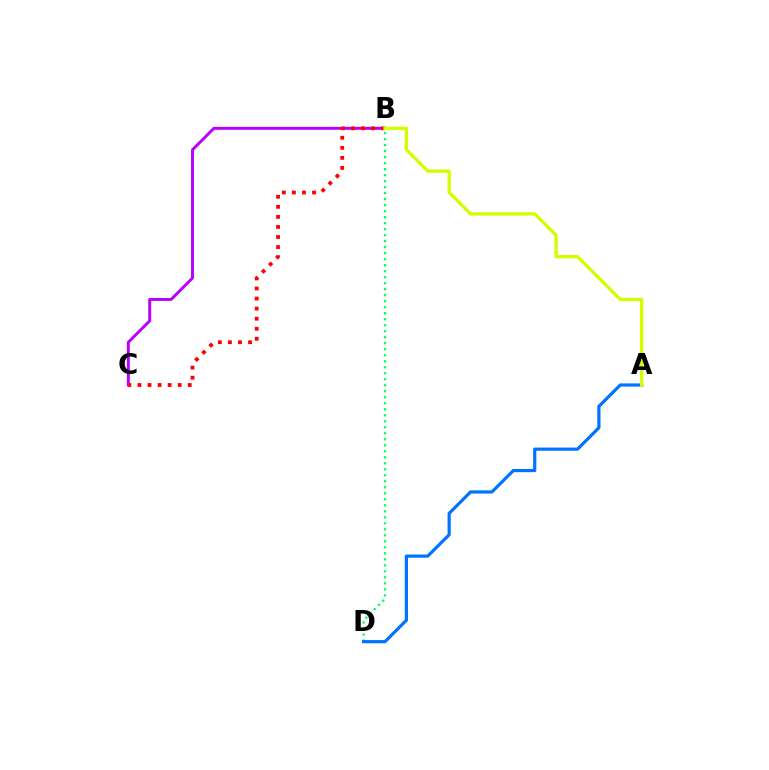{('B', 'D'): [{'color': '#00ff5c', 'line_style': 'dotted', 'thickness': 1.63}], ('A', 'D'): [{'color': '#0074ff', 'line_style': 'solid', 'thickness': 2.3}], ('B', 'C'): [{'color': '#b900ff', 'line_style': 'solid', 'thickness': 2.12}, {'color': '#ff0000', 'line_style': 'dotted', 'thickness': 2.73}], ('A', 'B'): [{'color': '#d1ff00', 'line_style': 'solid', 'thickness': 2.4}]}